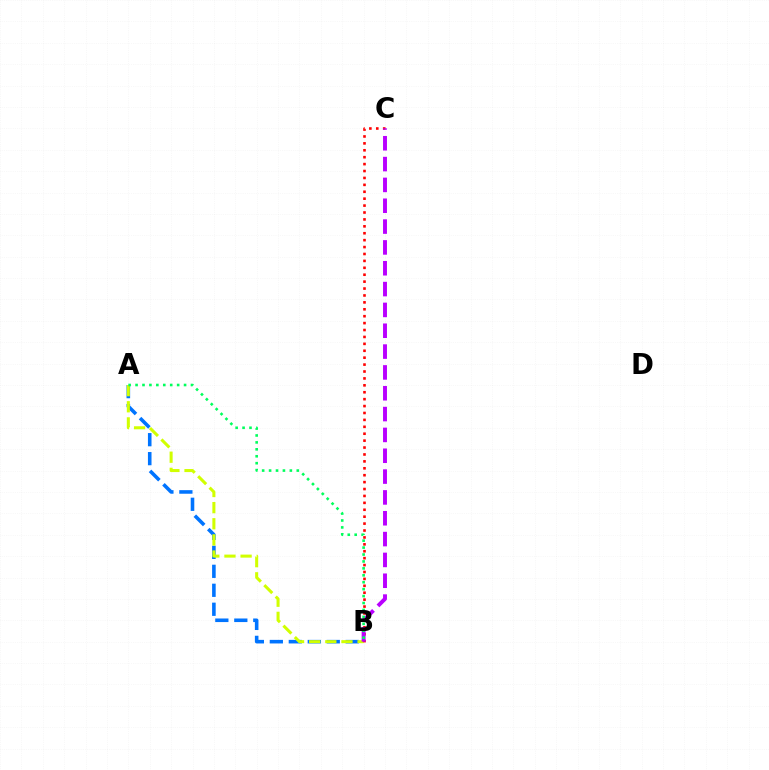{('A', 'B'): [{'color': '#0074ff', 'line_style': 'dashed', 'thickness': 2.58}, {'color': '#d1ff00', 'line_style': 'dashed', 'thickness': 2.19}, {'color': '#00ff5c', 'line_style': 'dotted', 'thickness': 1.88}], ('B', 'C'): [{'color': '#ff0000', 'line_style': 'dotted', 'thickness': 1.88}, {'color': '#b900ff', 'line_style': 'dashed', 'thickness': 2.83}]}